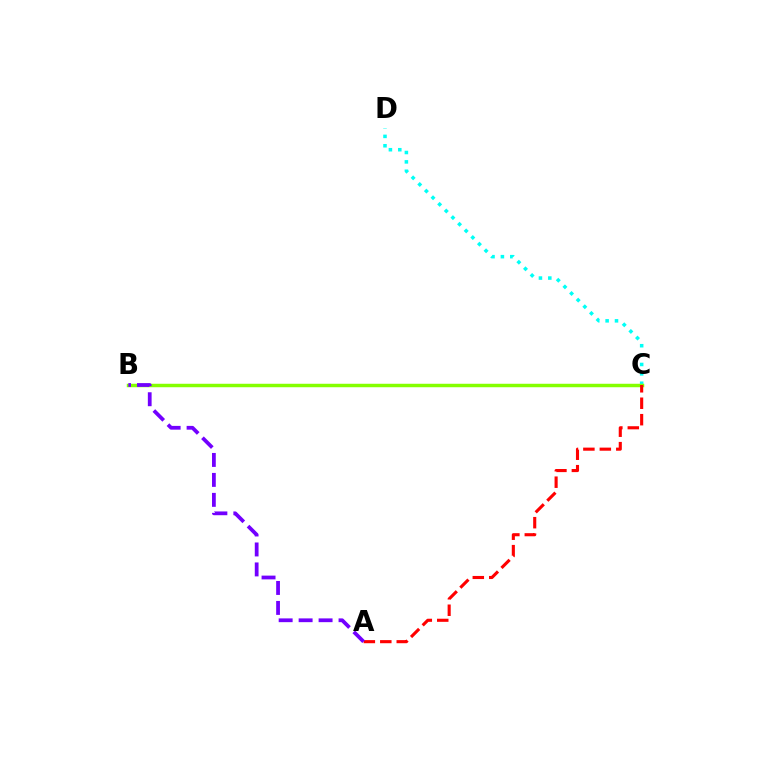{('C', 'D'): [{'color': '#00fff6', 'line_style': 'dotted', 'thickness': 2.55}], ('B', 'C'): [{'color': '#84ff00', 'line_style': 'solid', 'thickness': 2.5}], ('A', 'C'): [{'color': '#ff0000', 'line_style': 'dashed', 'thickness': 2.23}], ('A', 'B'): [{'color': '#7200ff', 'line_style': 'dashed', 'thickness': 2.71}]}